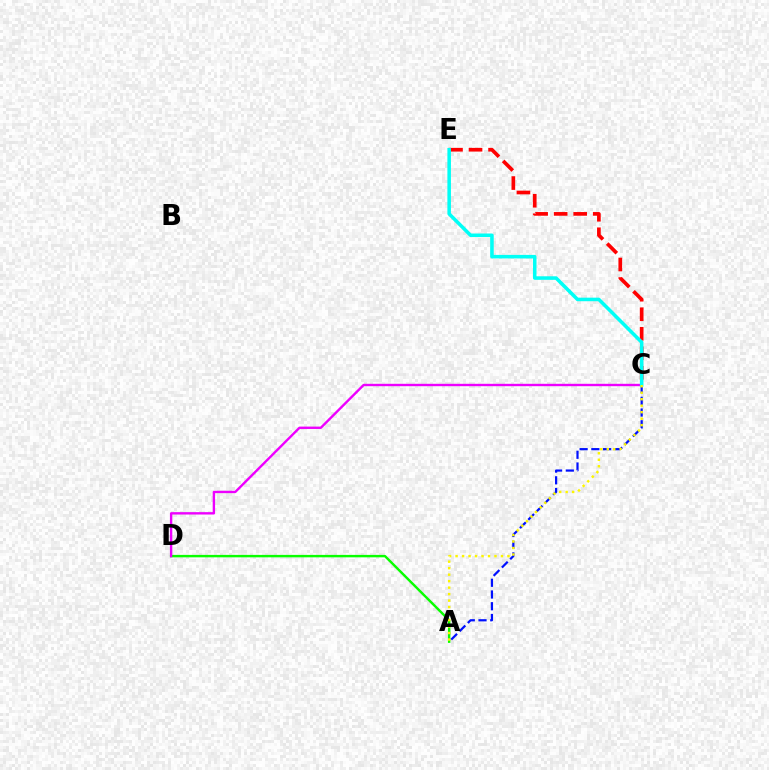{('C', 'E'): [{'color': '#ff0000', 'line_style': 'dashed', 'thickness': 2.65}, {'color': '#00fff6', 'line_style': 'solid', 'thickness': 2.55}], ('A', 'D'): [{'color': '#08ff00', 'line_style': 'solid', 'thickness': 1.75}], ('A', 'C'): [{'color': '#0010ff', 'line_style': 'dashed', 'thickness': 1.59}, {'color': '#fcf500', 'line_style': 'dotted', 'thickness': 1.76}], ('C', 'D'): [{'color': '#ee00ff', 'line_style': 'solid', 'thickness': 1.71}]}